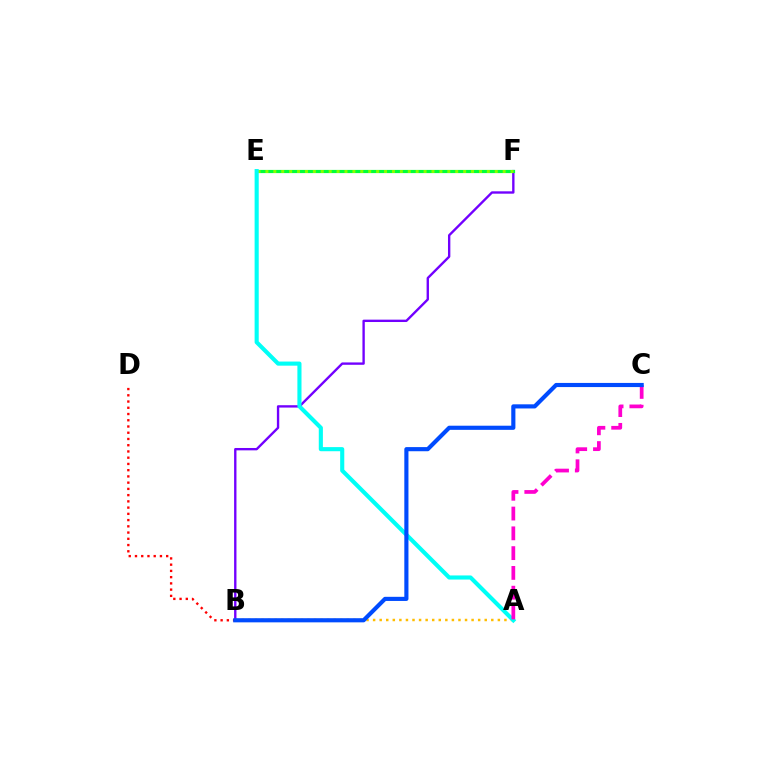{('B', 'F'): [{'color': '#7200ff', 'line_style': 'solid', 'thickness': 1.7}], ('A', 'B'): [{'color': '#ffbd00', 'line_style': 'dotted', 'thickness': 1.78}], ('E', 'F'): [{'color': '#00ff39', 'line_style': 'solid', 'thickness': 2.3}, {'color': '#84ff00', 'line_style': 'dotted', 'thickness': 2.15}], ('B', 'D'): [{'color': '#ff0000', 'line_style': 'dotted', 'thickness': 1.7}], ('A', 'E'): [{'color': '#00fff6', 'line_style': 'solid', 'thickness': 2.96}], ('A', 'C'): [{'color': '#ff00cf', 'line_style': 'dashed', 'thickness': 2.69}], ('B', 'C'): [{'color': '#004bff', 'line_style': 'solid', 'thickness': 2.98}]}